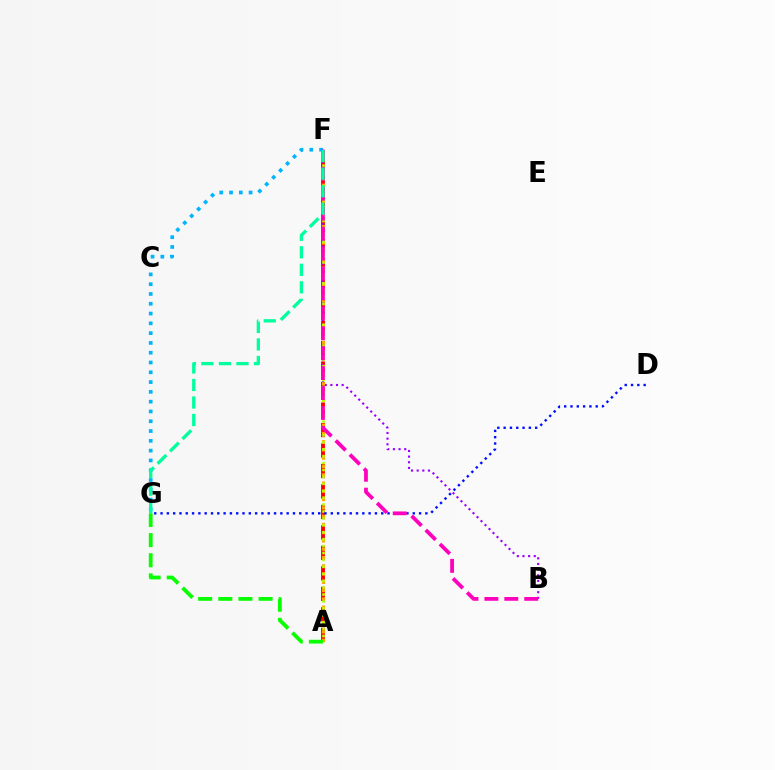{('F', 'G'): [{'color': '#00b5ff', 'line_style': 'dotted', 'thickness': 2.66}, {'color': '#00ff9d', 'line_style': 'dashed', 'thickness': 2.38}], ('A', 'F'): [{'color': '#ff0000', 'line_style': 'dashed', 'thickness': 2.78}, {'color': '#ffa500', 'line_style': 'dotted', 'thickness': 2.25}, {'color': '#b3ff00', 'line_style': 'dotted', 'thickness': 1.88}], ('B', 'F'): [{'color': '#9b00ff', 'line_style': 'dotted', 'thickness': 1.53}, {'color': '#ff00bd', 'line_style': 'dashed', 'thickness': 2.71}], ('D', 'G'): [{'color': '#0010ff', 'line_style': 'dotted', 'thickness': 1.71}], ('A', 'G'): [{'color': '#08ff00', 'line_style': 'dashed', 'thickness': 2.74}]}